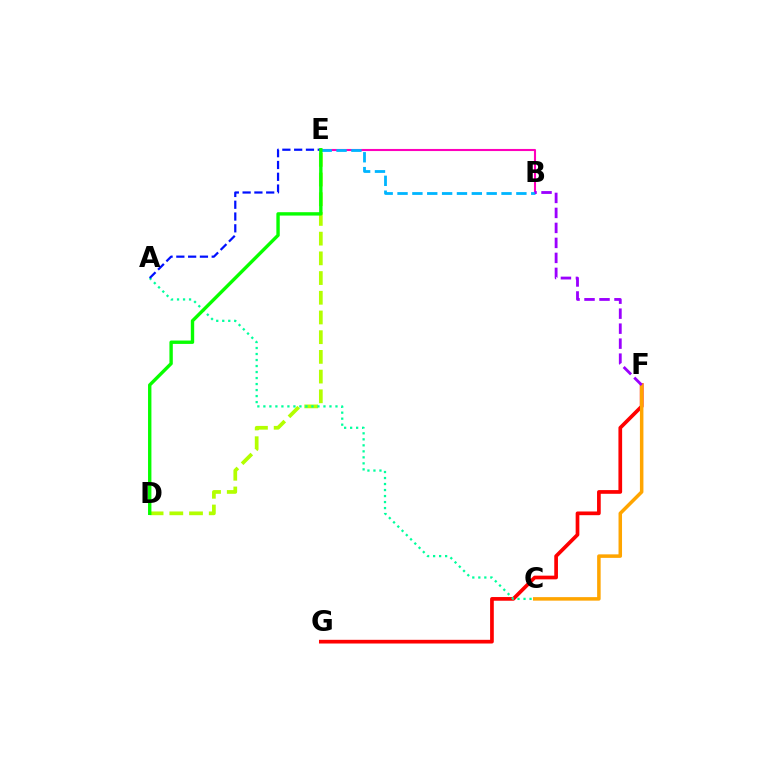{('B', 'E'): [{'color': '#ff00bd', 'line_style': 'solid', 'thickness': 1.51}, {'color': '#00b5ff', 'line_style': 'dashed', 'thickness': 2.02}], ('F', 'G'): [{'color': '#ff0000', 'line_style': 'solid', 'thickness': 2.66}], ('D', 'E'): [{'color': '#b3ff00', 'line_style': 'dashed', 'thickness': 2.68}, {'color': '#08ff00', 'line_style': 'solid', 'thickness': 2.43}], ('A', 'C'): [{'color': '#00ff9d', 'line_style': 'dotted', 'thickness': 1.63}], ('C', 'F'): [{'color': '#ffa500', 'line_style': 'solid', 'thickness': 2.53}], ('A', 'E'): [{'color': '#0010ff', 'line_style': 'dashed', 'thickness': 1.6}], ('B', 'F'): [{'color': '#9b00ff', 'line_style': 'dashed', 'thickness': 2.04}]}